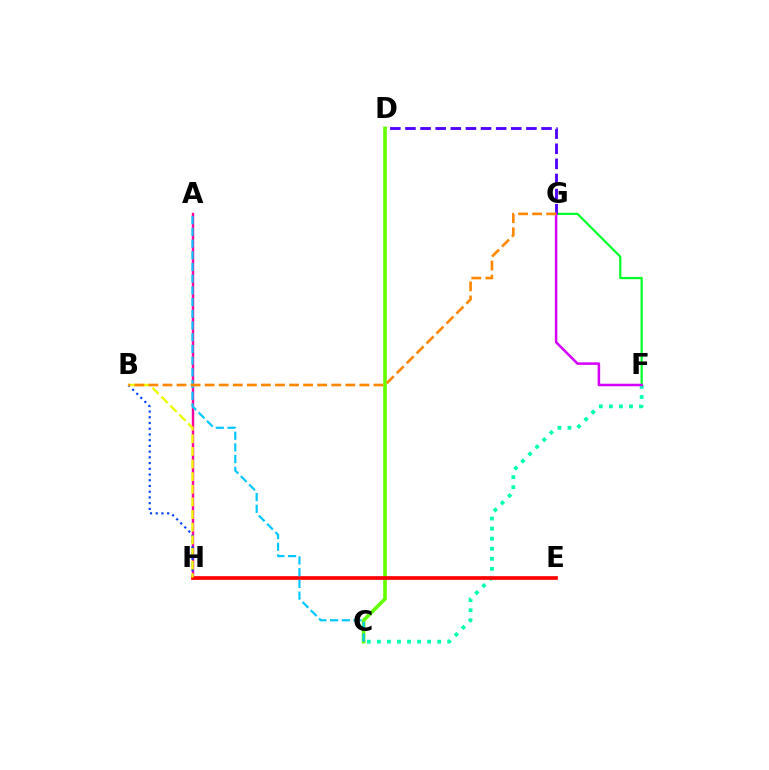{('C', 'F'): [{'color': '#00ffaf', 'line_style': 'dotted', 'thickness': 2.73}], ('A', 'H'): [{'color': '#ff00a0', 'line_style': 'solid', 'thickness': 1.73}], ('C', 'D'): [{'color': '#66ff00', 'line_style': 'solid', 'thickness': 2.6}], ('B', 'H'): [{'color': '#003fff', 'line_style': 'dotted', 'thickness': 1.56}, {'color': '#eeff00', 'line_style': 'dashed', 'thickness': 1.72}], ('E', 'H'): [{'color': '#ff0000', 'line_style': 'solid', 'thickness': 2.66}], ('F', 'G'): [{'color': '#00ff27', 'line_style': 'solid', 'thickness': 1.58}, {'color': '#d600ff', 'line_style': 'solid', 'thickness': 1.82}], ('D', 'G'): [{'color': '#4f00ff', 'line_style': 'dashed', 'thickness': 2.05}], ('A', 'C'): [{'color': '#00c7ff', 'line_style': 'dashed', 'thickness': 1.59}], ('B', 'G'): [{'color': '#ff8800', 'line_style': 'dashed', 'thickness': 1.91}]}